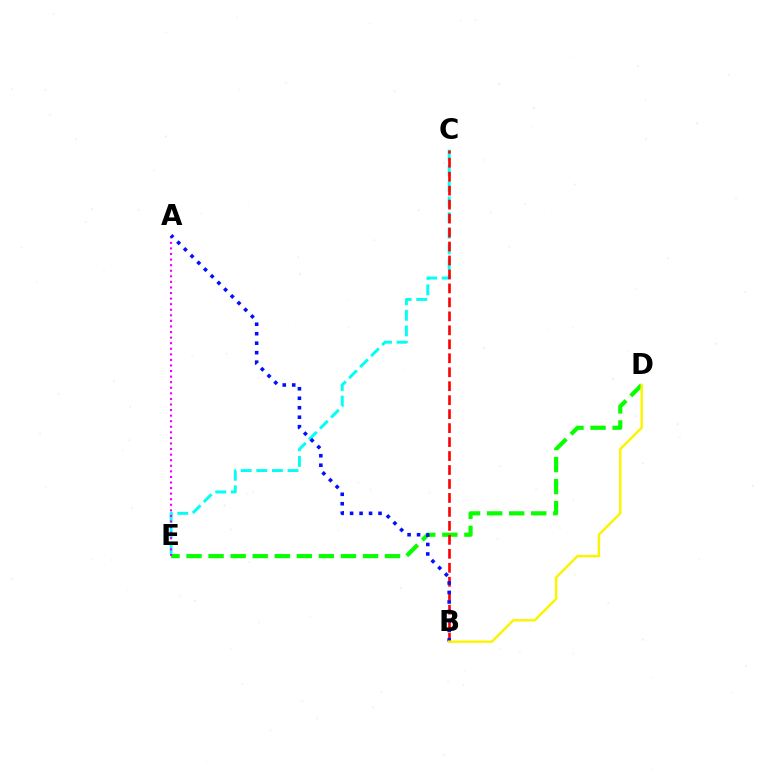{('C', 'E'): [{'color': '#00fff6', 'line_style': 'dashed', 'thickness': 2.12}], ('D', 'E'): [{'color': '#08ff00', 'line_style': 'dashed', 'thickness': 3.0}], ('B', 'C'): [{'color': '#ff0000', 'line_style': 'dashed', 'thickness': 1.9}], ('A', 'E'): [{'color': '#ee00ff', 'line_style': 'dotted', 'thickness': 1.51}], ('A', 'B'): [{'color': '#0010ff', 'line_style': 'dotted', 'thickness': 2.58}], ('B', 'D'): [{'color': '#fcf500', 'line_style': 'solid', 'thickness': 1.76}]}